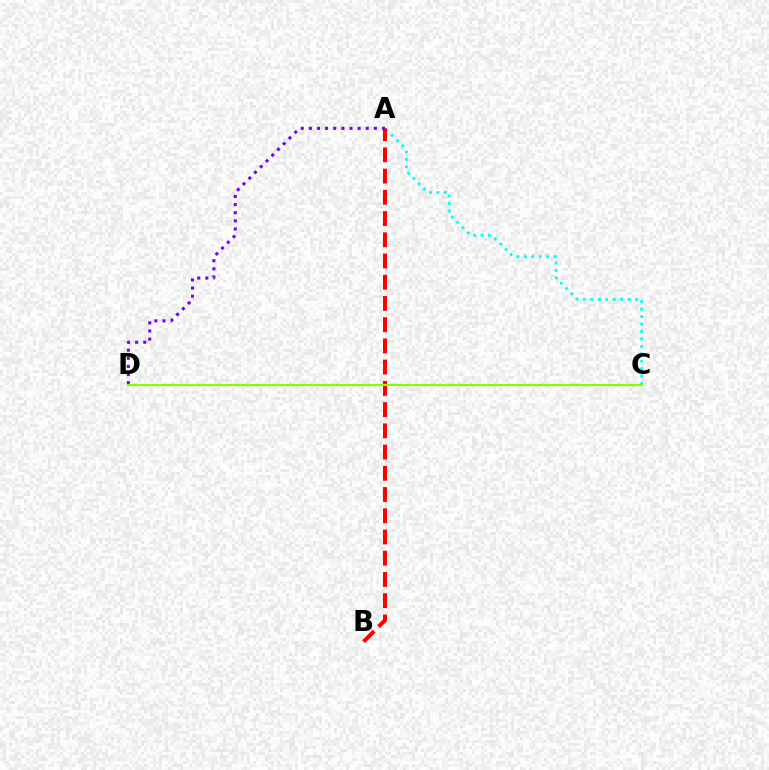{('A', 'C'): [{'color': '#00fff6', 'line_style': 'dotted', 'thickness': 2.02}], ('A', 'B'): [{'color': '#ff0000', 'line_style': 'dashed', 'thickness': 2.88}], ('A', 'D'): [{'color': '#7200ff', 'line_style': 'dotted', 'thickness': 2.21}], ('C', 'D'): [{'color': '#84ff00', 'line_style': 'solid', 'thickness': 1.55}]}